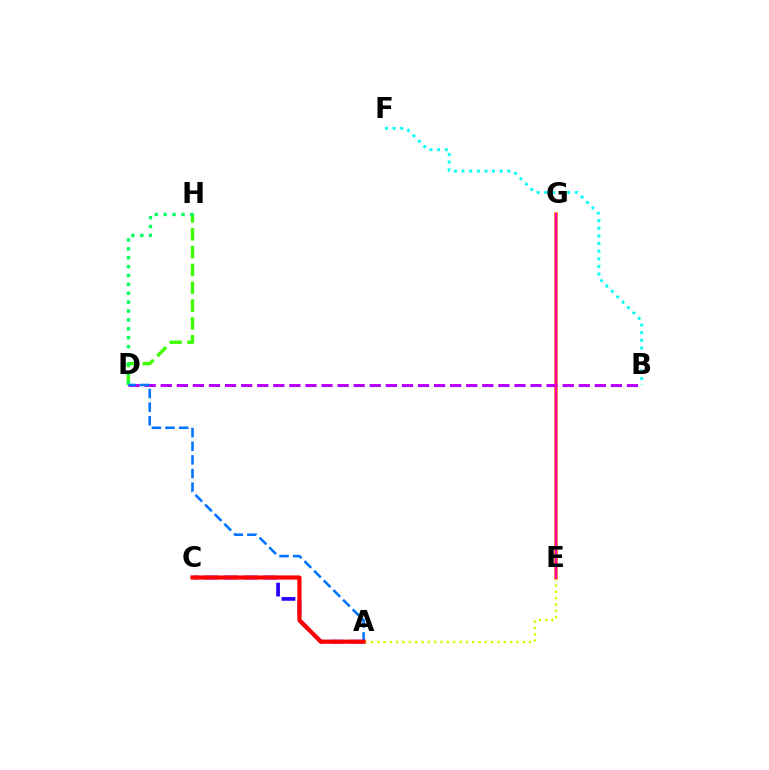{('D', 'H'): [{'color': '#3dff00', 'line_style': 'dashed', 'thickness': 2.42}, {'color': '#00ff5c', 'line_style': 'dotted', 'thickness': 2.41}], ('E', 'G'): [{'color': '#ff9400', 'line_style': 'solid', 'thickness': 2.59}, {'color': '#ff00ac', 'line_style': 'solid', 'thickness': 1.73}], ('A', 'E'): [{'color': '#d1ff00', 'line_style': 'dotted', 'thickness': 1.72}], ('B', 'D'): [{'color': '#b900ff', 'line_style': 'dashed', 'thickness': 2.18}], ('A', 'C'): [{'color': '#2500ff', 'line_style': 'dashed', 'thickness': 2.68}, {'color': '#ff0000', 'line_style': 'solid', 'thickness': 3.0}], ('A', 'D'): [{'color': '#0074ff', 'line_style': 'dashed', 'thickness': 1.85}], ('B', 'F'): [{'color': '#00fff6', 'line_style': 'dotted', 'thickness': 2.07}]}